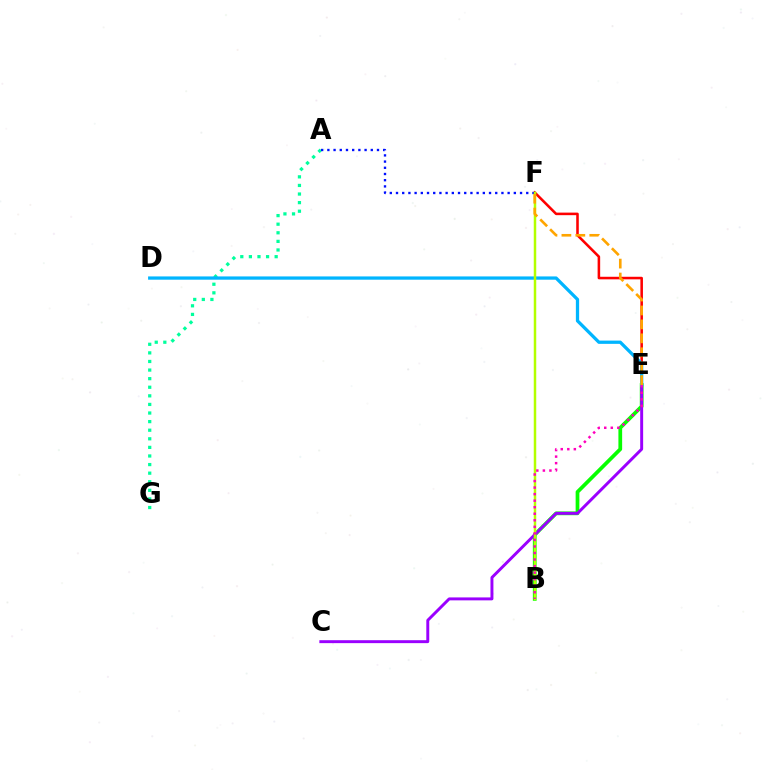{('A', 'G'): [{'color': '#00ff9d', 'line_style': 'dotted', 'thickness': 2.33}], ('E', 'F'): [{'color': '#ff0000', 'line_style': 'solid', 'thickness': 1.84}, {'color': '#ffa500', 'line_style': 'dashed', 'thickness': 1.89}], ('B', 'E'): [{'color': '#08ff00', 'line_style': 'solid', 'thickness': 2.69}, {'color': '#ff00bd', 'line_style': 'dotted', 'thickness': 1.78}], ('A', 'F'): [{'color': '#0010ff', 'line_style': 'dotted', 'thickness': 1.69}], ('C', 'E'): [{'color': '#9b00ff', 'line_style': 'solid', 'thickness': 2.12}], ('D', 'E'): [{'color': '#00b5ff', 'line_style': 'solid', 'thickness': 2.35}], ('B', 'F'): [{'color': '#b3ff00', 'line_style': 'solid', 'thickness': 1.8}]}